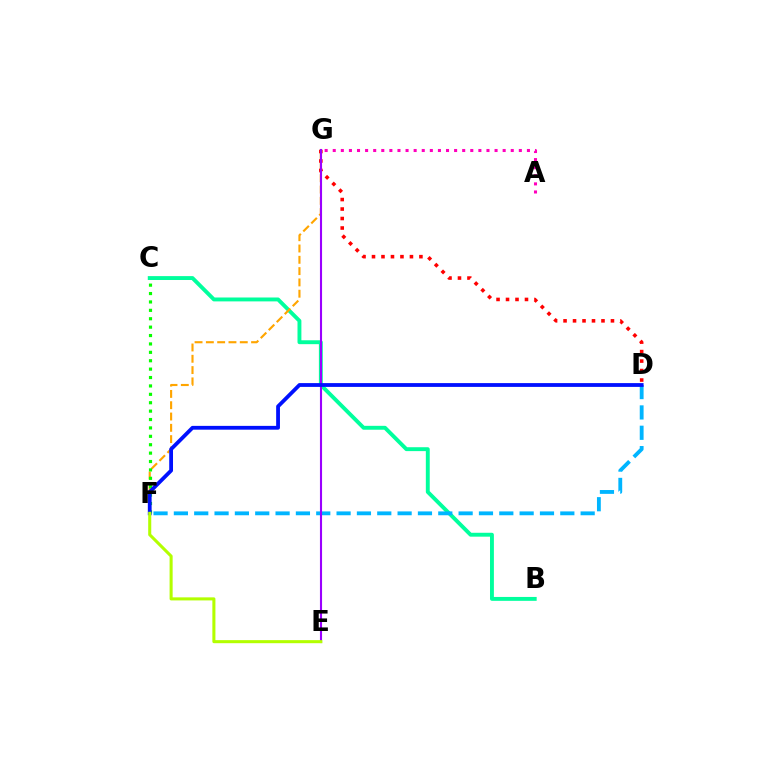{('B', 'C'): [{'color': '#00ff9d', 'line_style': 'solid', 'thickness': 2.8}], ('F', 'G'): [{'color': '#ffa500', 'line_style': 'dashed', 'thickness': 1.54}], ('D', 'G'): [{'color': '#ff0000', 'line_style': 'dotted', 'thickness': 2.58}], ('D', 'F'): [{'color': '#00b5ff', 'line_style': 'dashed', 'thickness': 2.76}, {'color': '#0010ff', 'line_style': 'solid', 'thickness': 2.73}], ('C', 'F'): [{'color': '#08ff00', 'line_style': 'dotted', 'thickness': 2.28}], ('E', 'G'): [{'color': '#9b00ff', 'line_style': 'solid', 'thickness': 1.52}], ('A', 'G'): [{'color': '#ff00bd', 'line_style': 'dotted', 'thickness': 2.2}], ('E', 'F'): [{'color': '#b3ff00', 'line_style': 'solid', 'thickness': 2.2}]}